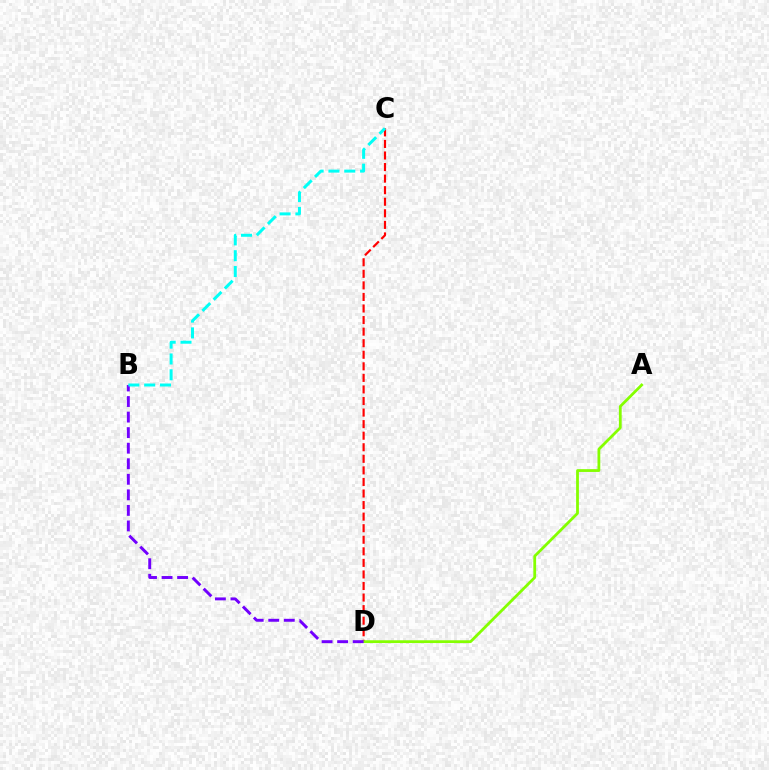{('C', 'D'): [{'color': '#ff0000', 'line_style': 'dashed', 'thickness': 1.57}], ('A', 'D'): [{'color': '#84ff00', 'line_style': 'solid', 'thickness': 2.0}], ('B', 'D'): [{'color': '#7200ff', 'line_style': 'dashed', 'thickness': 2.11}], ('B', 'C'): [{'color': '#00fff6', 'line_style': 'dashed', 'thickness': 2.15}]}